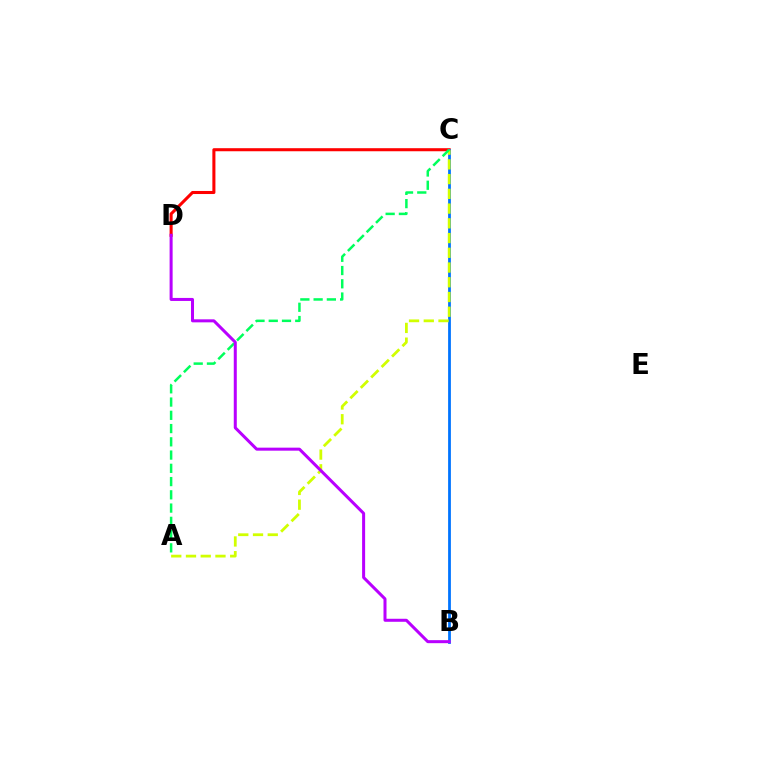{('C', 'D'): [{'color': '#ff0000', 'line_style': 'solid', 'thickness': 2.2}], ('B', 'C'): [{'color': '#0074ff', 'line_style': 'solid', 'thickness': 2.0}], ('A', 'C'): [{'color': '#d1ff00', 'line_style': 'dashed', 'thickness': 2.0}, {'color': '#00ff5c', 'line_style': 'dashed', 'thickness': 1.8}], ('B', 'D'): [{'color': '#b900ff', 'line_style': 'solid', 'thickness': 2.17}]}